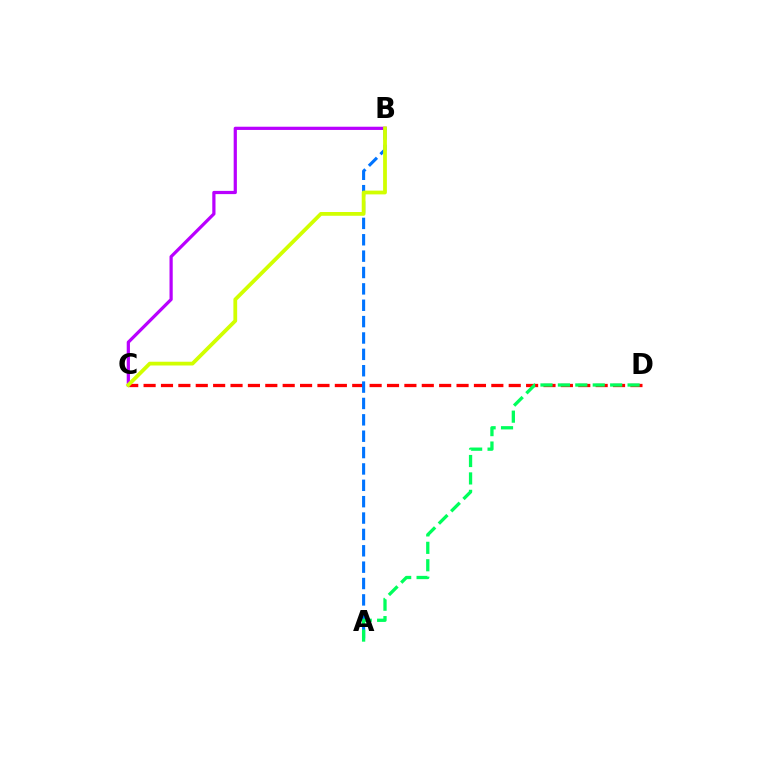{('C', 'D'): [{'color': '#ff0000', 'line_style': 'dashed', 'thickness': 2.36}], ('B', 'C'): [{'color': '#b900ff', 'line_style': 'solid', 'thickness': 2.31}, {'color': '#d1ff00', 'line_style': 'solid', 'thickness': 2.72}], ('A', 'B'): [{'color': '#0074ff', 'line_style': 'dashed', 'thickness': 2.22}], ('A', 'D'): [{'color': '#00ff5c', 'line_style': 'dashed', 'thickness': 2.37}]}